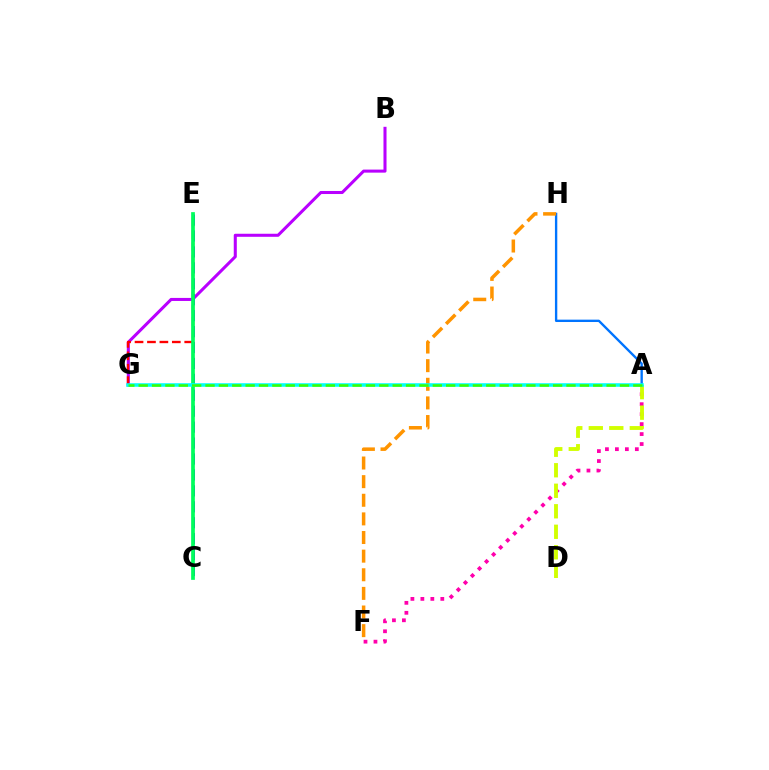{('B', 'G'): [{'color': '#b900ff', 'line_style': 'solid', 'thickness': 2.19}], ('A', 'H'): [{'color': '#0074ff', 'line_style': 'solid', 'thickness': 1.7}], ('A', 'F'): [{'color': '#ff00ac', 'line_style': 'dotted', 'thickness': 2.71}], ('E', 'G'): [{'color': '#ff0000', 'line_style': 'dashed', 'thickness': 1.69}], ('C', 'E'): [{'color': '#2500ff', 'line_style': 'dashed', 'thickness': 2.16}, {'color': '#00ff5c', 'line_style': 'solid', 'thickness': 2.67}], ('F', 'H'): [{'color': '#ff9400', 'line_style': 'dashed', 'thickness': 2.53}], ('A', 'D'): [{'color': '#d1ff00', 'line_style': 'dashed', 'thickness': 2.79}], ('A', 'G'): [{'color': '#00fff6', 'line_style': 'solid', 'thickness': 2.55}, {'color': '#3dff00', 'line_style': 'dashed', 'thickness': 1.82}]}